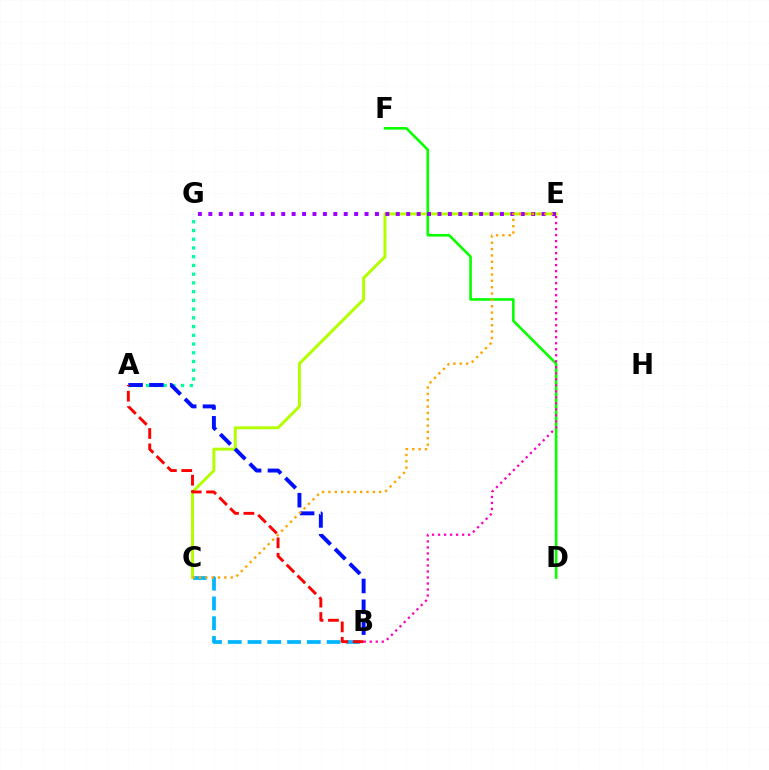{('C', 'E'): [{'color': '#b3ff00', 'line_style': 'solid', 'thickness': 2.14}, {'color': '#ffa500', 'line_style': 'dotted', 'thickness': 1.72}], ('D', 'F'): [{'color': '#08ff00', 'line_style': 'solid', 'thickness': 1.88}], ('A', 'G'): [{'color': '#00ff9d', 'line_style': 'dotted', 'thickness': 2.37}], ('A', 'B'): [{'color': '#0010ff', 'line_style': 'dashed', 'thickness': 2.83}, {'color': '#ff0000', 'line_style': 'dashed', 'thickness': 2.09}], ('B', 'C'): [{'color': '#00b5ff', 'line_style': 'dashed', 'thickness': 2.69}], ('E', 'G'): [{'color': '#9b00ff', 'line_style': 'dotted', 'thickness': 2.83}], ('B', 'E'): [{'color': '#ff00bd', 'line_style': 'dotted', 'thickness': 1.63}]}